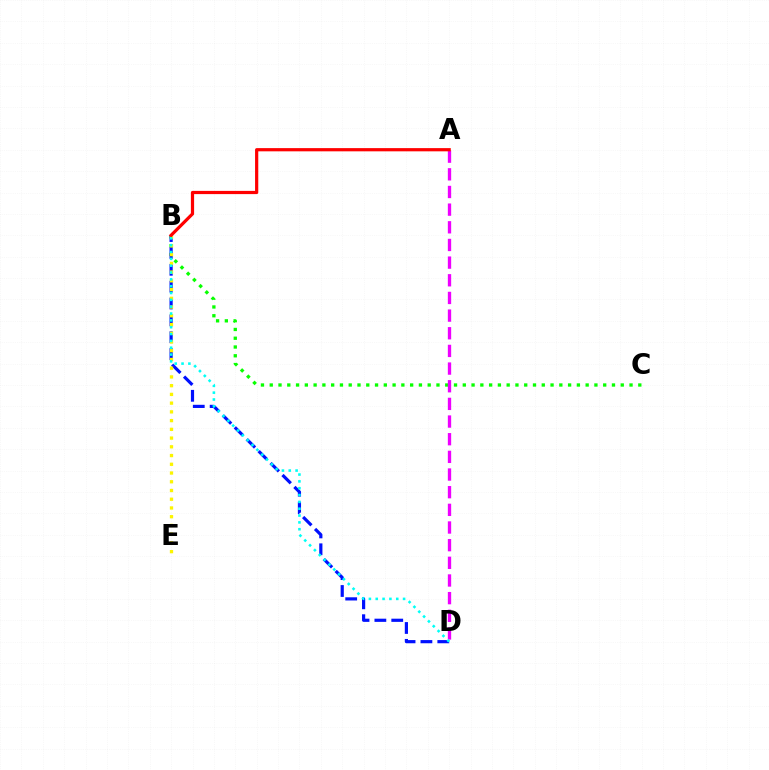{('B', 'C'): [{'color': '#08ff00', 'line_style': 'dotted', 'thickness': 2.38}], ('B', 'D'): [{'color': '#0010ff', 'line_style': 'dashed', 'thickness': 2.29}, {'color': '#00fff6', 'line_style': 'dotted', 'thickness': 1.86}], ('A', 'D'): [{'color': '#ee00ff', 'line_style': 'dashed', 'thickness': 2.4}], ('B', 'E'): [{'color': '#fcf500', 'line_style': 'dotted', 'thickness': 2.37}], ('A', 'B'): [{'color': '#ff0000', 'line_style': 'solid', 'thickness': 2.31}]}